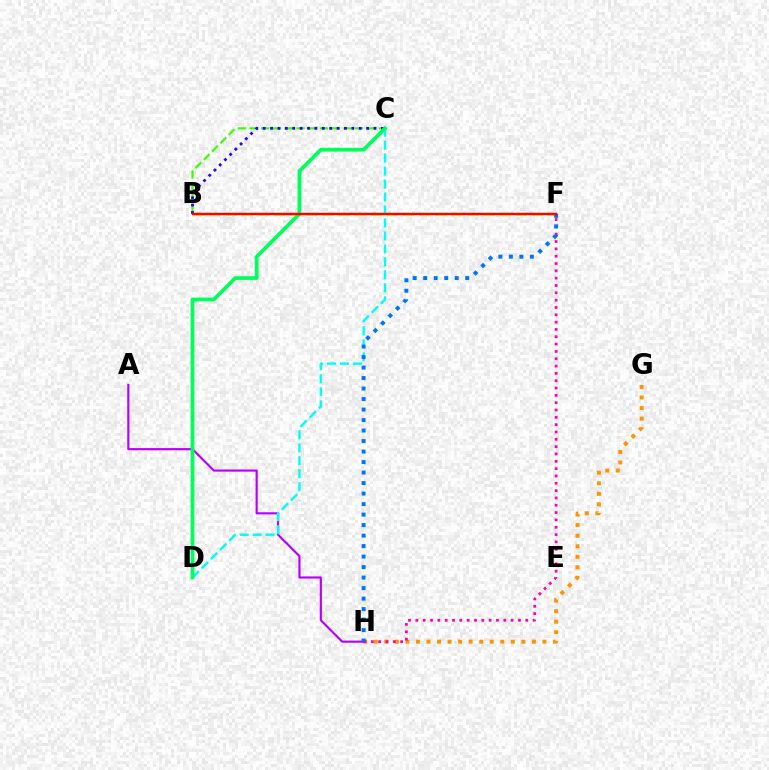{('G', 'H'): [{'color': '#ff9400', 'line_style': 'dotted', 'thickness': 2.86}], ('B', 'F'): [{'color': '#d1ff00', 'line_style': 'dashed', 'thickness': 2.19}, {'color': '#ff0000', 'line_style': 'solid', 'thickness': 1.74}], ('A', 'H'): [{'color': '#b900ff', 'line_style': 'solid', 'thickness': 1.56}], ('C', 'D'): [{'color': '#00fff6', 'line_style': 'dashed', 'thickness': 1.76}, {'color': '#00ff5c', 'line_style': 'solid', 'thickness': 2.7}], ('F', 'H'): [{'color': '#ff00ac', 'line_style': 'dotted', 'thickness': 1.99}, {'color': '#0074ff', 'line_style': 'dotted', 'thickness': 2.85}], ('B', 'C'): [{'color': '#3dff00', 'line_style': 'dashed', 'thickness': 1.6}, {'color': '#2500ff', 'line_style': 'dotted', 'thickness': 2.01}]}